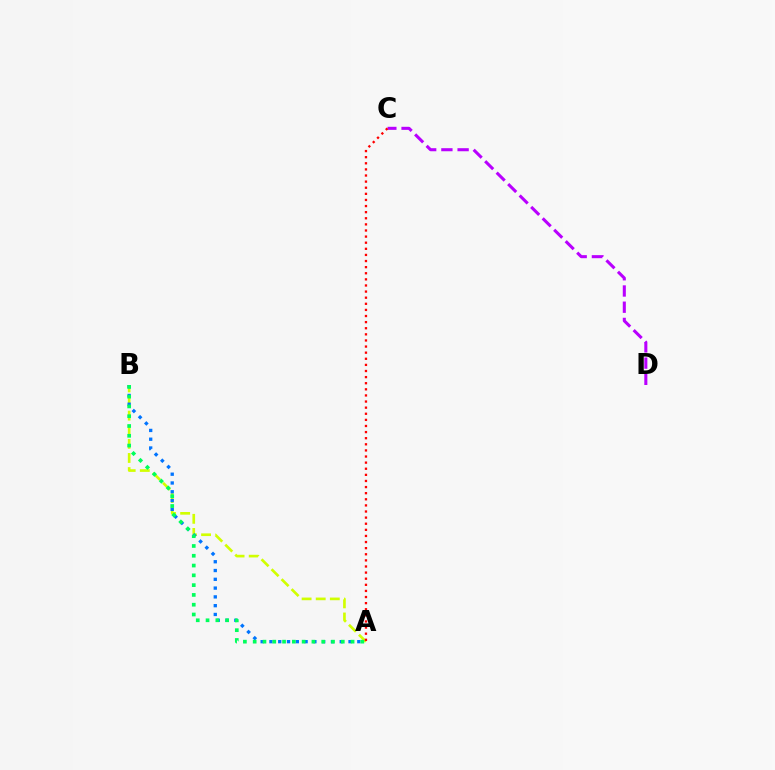{('C', 'D'): [{'color': '#b900ff', 'line_style': 'dashed', 'thickness': 2.2}], ('A', 'B'): [{'color': '#d1ff00', 'line_style': 'dashed', 'thickness': 1.92}, {'color': '#0074ff', 'line_style': 'dotted', 'thickness': 2.39}, {'color': '#00ff5c', 'line_style': 'dotted', 'thickness': 2.66}], ('A', 'C'): [{'color': '#ff0000', 'line_style': 'dotted', 'thickness': 1.66}]}